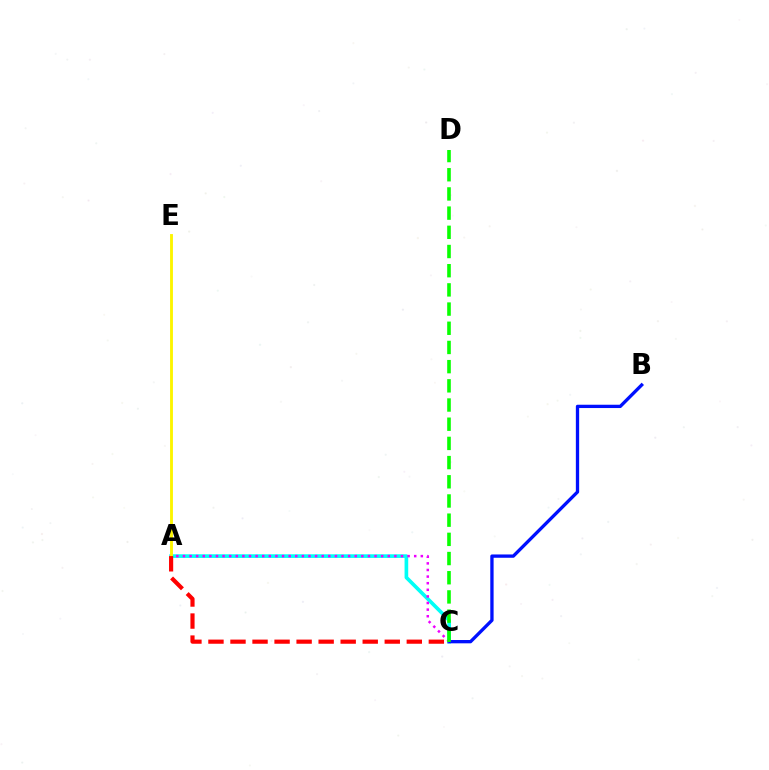{('A', 'C'): [{'color': '#00fff6', 'line_style': 'solid', 'thickness': 2.63}, {'color': '#ee00ff', 'line_style': 'dotted', 'thickness': 1.8}, {'color': '#ff0000', 'line_style': 'dashed', 'thickness': 2.99}], ('B', 'C'): [{'color': '#0010ff', 'line_style': 'solid', 'thickness': 2.38}], ('A', 'E'): [{'color': '#fcf500', 'line_style': 'solid', 'thickness': 2.07}], ('C', 'D'): [{'color': '#08ff00', 'line_style': 'dashed', 'thickness': 2.61}]}